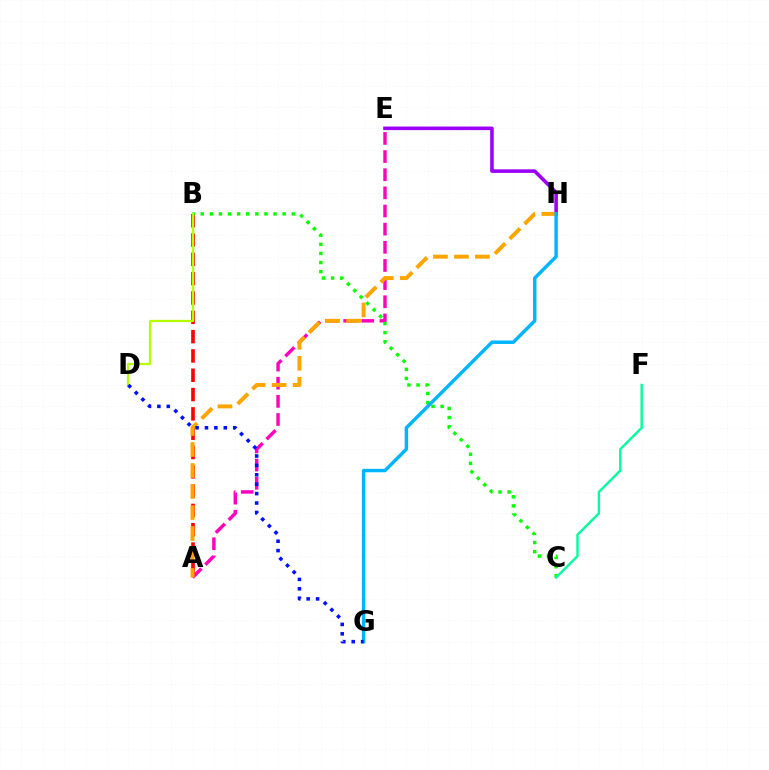{('A', 'E'): [{'color': '#ff00bd', 'line_style': 'dashed', 'thickness': 2.47}], ('E', 'H'): [{'color': '#9b00ff', 'line_style': 'solid', 'thickness': 2.57}], ('A', 'B'): [{'color': '#ff0000', 'line_style': 'dashed', 'thickness': 2.62}], ('B', 'C'): [{'color': '#08ff00', 'line_style': 'dotted', 'thickness': 2.47}], ('A', 'H'): [{'color': '#ffa500', 'line_style': 'dashed', 'thickness': 2.85}], ('G', 'H'): [{'color': '#00b5ff', 'line_style': 'solid', 'thickness': 2.48}], ('C', 'F'): [{'color': '#00ff9d', 'line_style': 'solid', 'thickness': 1.73}], ('B', 'D'): [{'color': '#b3ff00', 'line_style': 'solid', 'thickness': 1.62}], ('D', 'G'): [{'color': '#0010ff', 'line_style': 'dotted', 'thickness': 2.56}]}